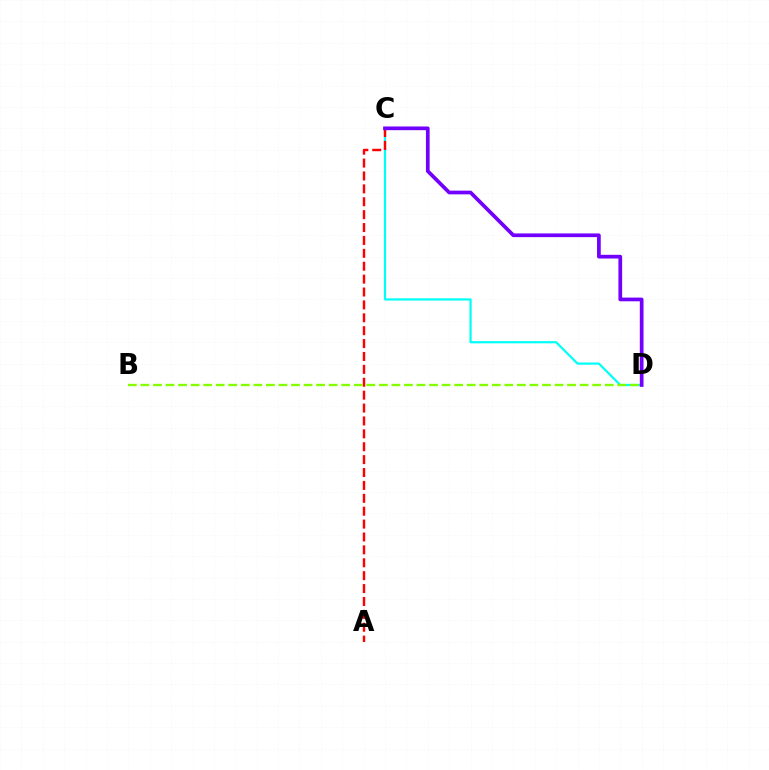{('C', 'D'): [{'color': '#00fff6', 'line_style': 'solid', 'thickness': 1.6}, {'color': '#7200ff', 'line_style': 'solid', 'thickness': 2.67}], ('A', 'C'): [{'color': '#ff0000', 'line_style': 'dashed', 'thickness': 1.75}], ('B', 'D'): [{'color': '#84ff00', 'line_style': 'dashed', 'thickness': 1.7}]}